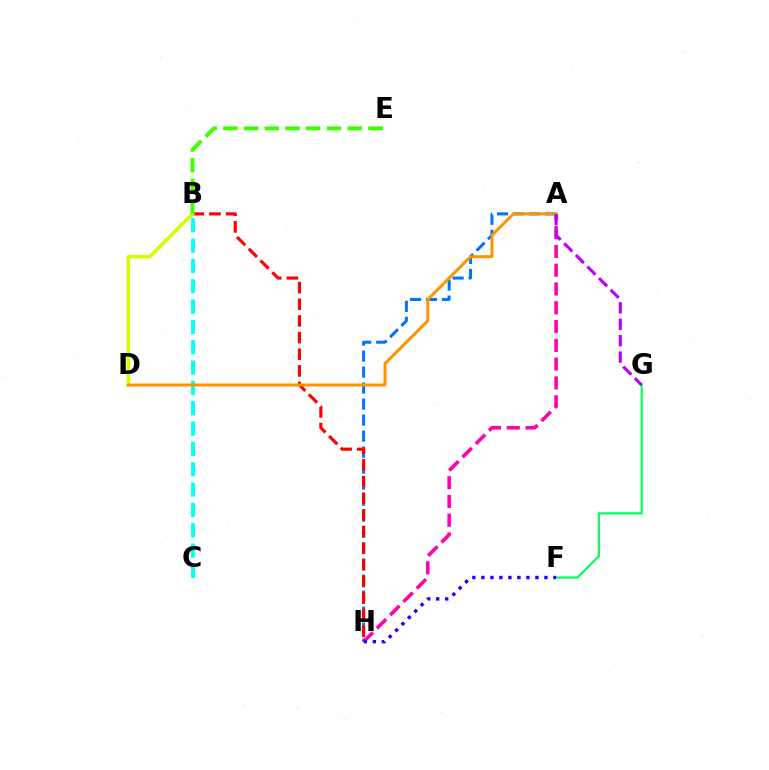{('A', 'H'): [{'color': '#0074ff', 'line_style': 'dashed', 'thickness': 2.17}, {'color': '#ff00ac', 'line_style': 'dashed', 'thickness': 2.55}], ('F', 'G'): [{'color': '#00ff5c', 'line_style': 'solid', 'thickness': 1.55}], ('B', 'H'): [{'color': '#ff0000', 'line_style': 'dashed', 'thickness': 2.26}], ('B', 'C'): [{'color': '#00fff6', 'line_style': 'dashed', 'thickness': 2.76}], ('B', 'D'): [{'color': '#d1ff00', 'line_style': 'solid', 'thickness': 2.5}], ('A', 'D'): [{'color': '#ff9400', 'line_style': 'solid', 'thickness': 2.15}], ('B', 'E'): [{'color': '#3dff00', 'line_style': 'dashed', 'thickness': 2.82}], ('A', 'G'): [{'color': '#b900ff', 'line_style': 'dashed', 'thickness': 2.23}], ('F', 'H'): [{'color': '#2500ff', 'line_style': 'dotted', 'thickness': 2.45}]}